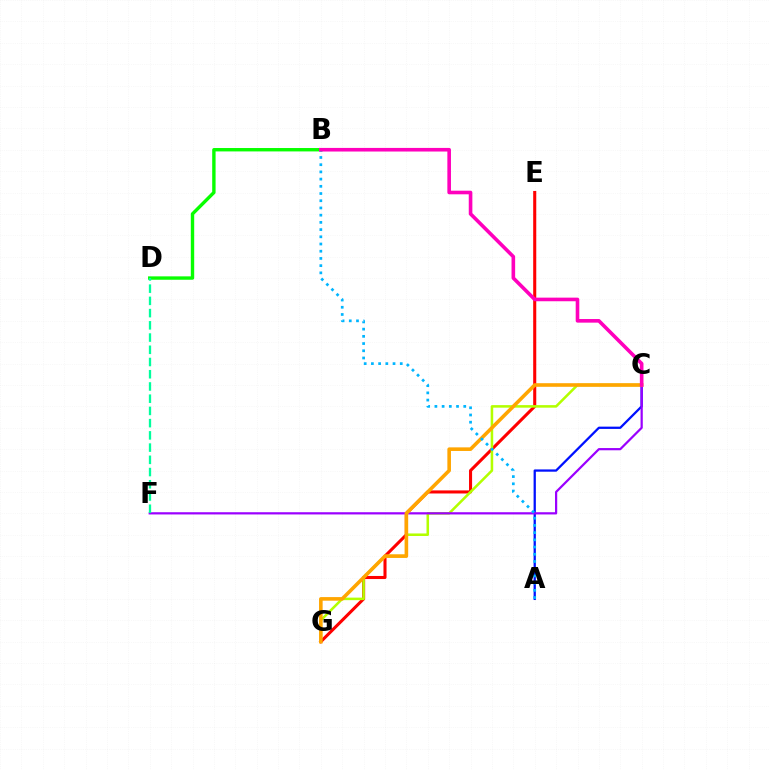{('E', 'G'): [{'color': '#ff0000', 'line_style': 'solid', 'thickness': 2.21}], ('A', 'C'): [{'color': '#0010ff', 'line_style': 'solid', 'thickness': 1.63}], ('C', 'G'): [{'color': '#b3ff00', 'line_style': 'solid', 'thickness': 1.83}, {'color': '#ffa500', 'line_style': 'solid', 'thickness': 2.59}], ('C', 'F'): [{'color': '#9b00ff', 'line_style': 'solid', 'thickness': 1.6}], ('B', 'D'): [{'color': '#08ff00', 'line_style': 'solid', 'thickness': 2.44}], ('D', 'F'): [{'color': '#00ff9d', 'line_style': 'dashed', 'thickness': 1.66}], ('A', 'B'): [{'color': '#00b5ff', 'line_style': 'dotted', 'thickness': 1.96}], ('B', 'C'): [{'color': '#ff00bd', 'line_style': 'solid', 'thickness': 2.6}]}